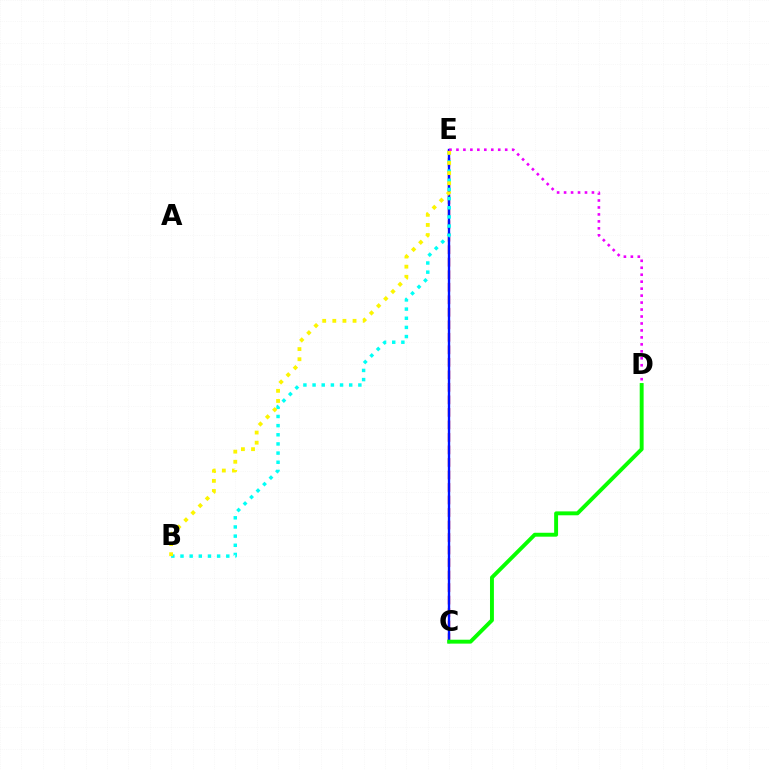{('C', 'E'): [{'color': '#ff0000', 'line_style': 'dashed', 'thickness': 1.7}, {'color': '#0010ff', 'line_style': 'solid', 'thickness': 1.71}], ('B', 'E'): [{'color': '#00fff6', 'line_style': 'dotted', 'thickness': 2.49}, {'color': '#fcf500', 'line_style': 'dotted', 'thickness': 2.75}], ('D', 'E'): [{'color': '#ee00ff', 'line_style': 'dotted', 'thickness': 1.89}], ('C', 'D'): [{'color': '#08ff00', 'line_style': 'solid', 'thickness': 2.81}]}